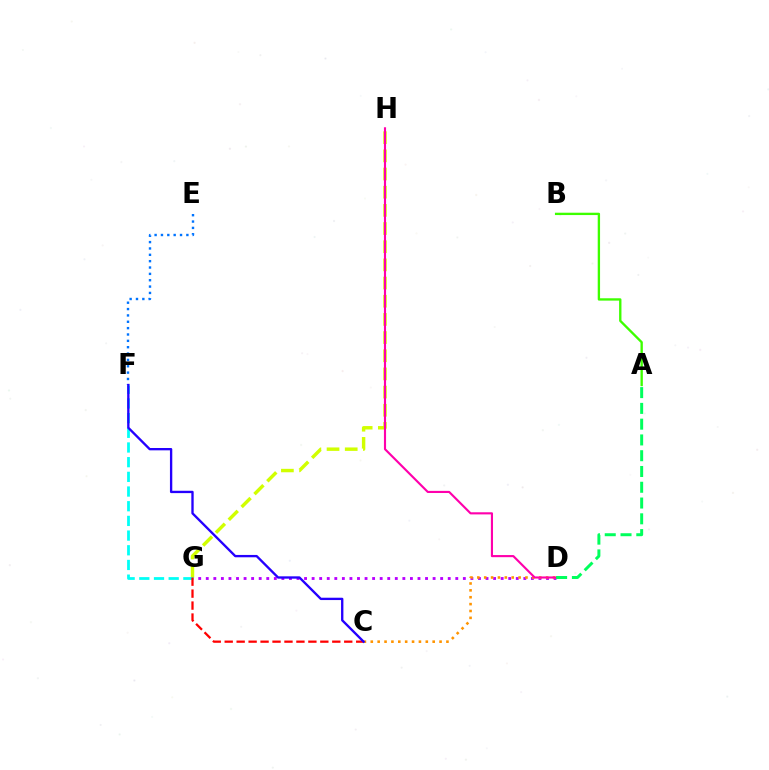{('G', 'H'): [{'color': '#d1ff00', 'line_style': 'dashed', 'thickness': 2.47}], ('F', 'G'): [{'color': '#00fff6', 'line_style': 'dashed', 'thickness': 1.99}], ('D', 'G'): [{'color': '#b900ff', 'line_style': 'dotted', 'thickness': 2.05}], ('A', 'B'): [{'color': '#3dff00', 'line_style': 'solid', 'thickness': 1.69}], ('C', 'D'): [{'color': '#ff9400', 'line_style': 'dotted', 'thickness': 1.87}], ('D', 'H'): [{'color': '#ff00ac', 'line_style': 'solid', 'thickness': 1.53}], ('E', 'F'): [{'color': '#0074ff', 'line_style': 'dotted', 'thickness': 1.73}], ('A', 'D'): [{'color': '#00ff5c', 'line_style': 'dashed', 'thickness': 2.14}], ('C', 'G'): [{'color': '#ff0000', 'line_style': 'dashed', 'thickness': 1.62}], ('C', 'F'): [{'color': '#2500ff', 'line_style': 'solid', 'thickness': 1.69}]}